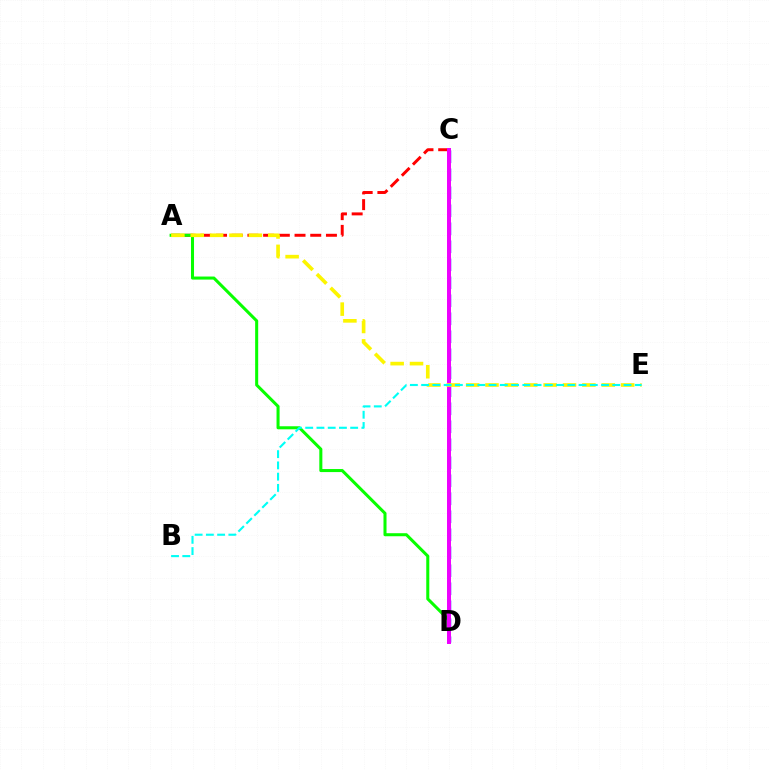{('C', 'D'): [{'color': '#0010ff', 'line_style': 'dashed', 'thickness': 2.45}, {'color': '#ee00ff', 'line_style': 'solid', 'thickness': 2.86}], ('A', 'C'): [{'color': '#ff0000', 'line_style': 'dashed', 'thickness': 2.13}], ('A', 'D'): [{'color': '#08ff00', 'line_style': 'solid', 'thickness': 2.19}], ('A', 'E'): [{'color': '#fcf500', 'line_style': 'dashed', 'thickness': 2.63}], ('B', 'E'): [{'color': '#00fff6', 'line_style': 'dashed', 'thickness': 1.53}]}